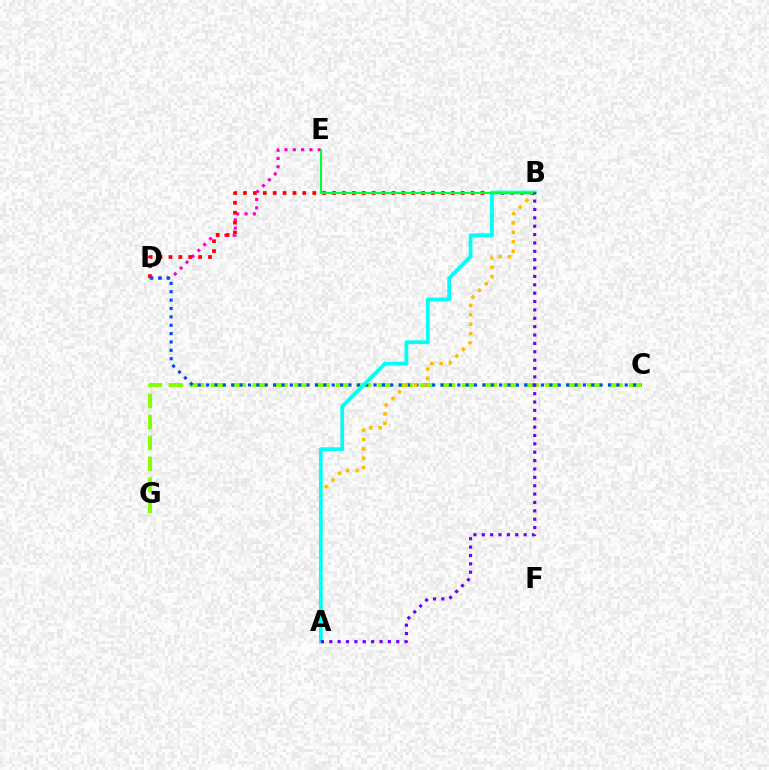{('C', 'G'): [{'color': '#84ff00', 'line_style': 'dashed', 'thickness': 2.84}], ('D', 'E'): [{'color': '#ff00cf', 'line_style': 'dotted', 'thickness': 2.26}], ('C', 'D'): [{'color': '#004bff', 'line_style': 'dotted', 'thickness': 2.27}], ('A', 'B'): [{'color': '#ffbd00', 'line_style': 'dotted', 'thickness': 2.55}, {'color': '#00fff6', 'line_style': 'solid', 'thickness': 2.71}, {'color': '#7200ff', 'line_style': 'dotted', 'thickness': 2.27}], ('B', 'D'): [{'color': '#ff0000', 'line_style': 'dotted', 'thickness': 2.69}], ('B', 'E'): [{'color': '#00ff39', 'line_style': 'solid', 'thickness': 1.51}]}